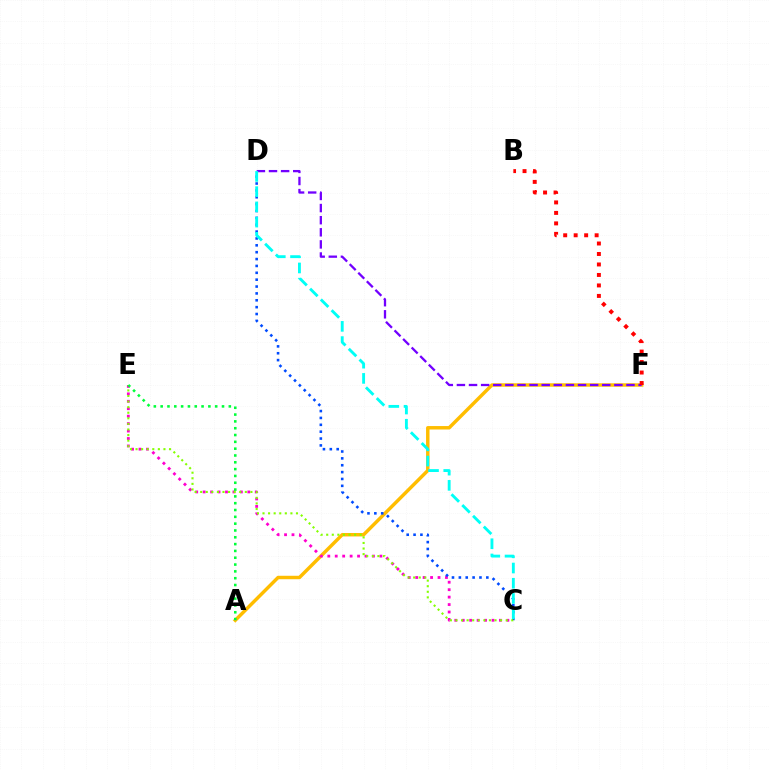{('A', 'F'): [{'color': '#ffbd00', 'line_style': 'solid', 'thickness': 2.49}], ('C', 'E'): [{'color': '#ff00cf', 'line_style': 'dotted', 'thickness': 2.02}, {'color': '#84ff00', 'line_style': 'dotted', 'thickness': 1.52}], ('C', 'D'): [{'color': '#004bff', 'line_style': 'dotted', 'thickness': 1.87}, {'color': '#00fff6', 'line_style': 'dashed', 'thickness': 2.07}], ('A', 'E'): [{'color': '#00ff39', 'line_style': 'dotted', 'thickness': 1.85}], ('D', 'F'): [{'color': '#7200ff', 'line_style': 'dashed', 'thickness': 1.65}], ('B', 'F'): [{'color': '#ff0000', 'line_style': 'dotted', 'thickness': 2.85}]}